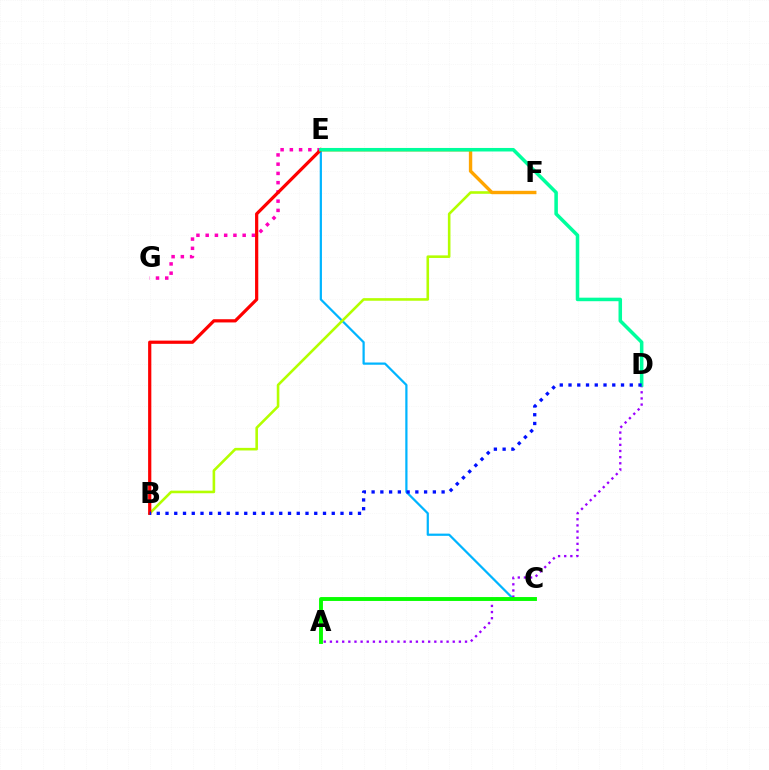{('C', 'E'): [{'color': '#00b5ff', 'line_style': 'solid', 'thickness': 1.6}], ('A', 'D'): [{'color': '#9b00ff', 'line_style': 'dotted', 'thickness': 1.67}], ('A', 'C'): [{'color': '#08ff00', 'line_style': 'solid', 'thickness': 2.8}], ('B', 'F'): [{'color': '#b3ff00', 'line_style': 'solid', 'thickness': 1.87}], ('E', 'F'): [{'color': '#ffa500', 'line_style': 'solid', 'thickness': 2.43}], ('E', 'G'): [{'color': '#ff00bd', 'line_style': 'dotted', 'thickness': 2.51}], ('B', 'E'): [{'color': '#ff0000', 'line_style': 'solid', 'thickness': 2.31}], ('D', 'E'): [{'color': '#00ff9d', 'line_style': 'solid', 'thickness': 2.54}], ('B', 'D'): [{'color': '#0010ff', 'line_style': 'dotted', 'thickness': 2.38}]}